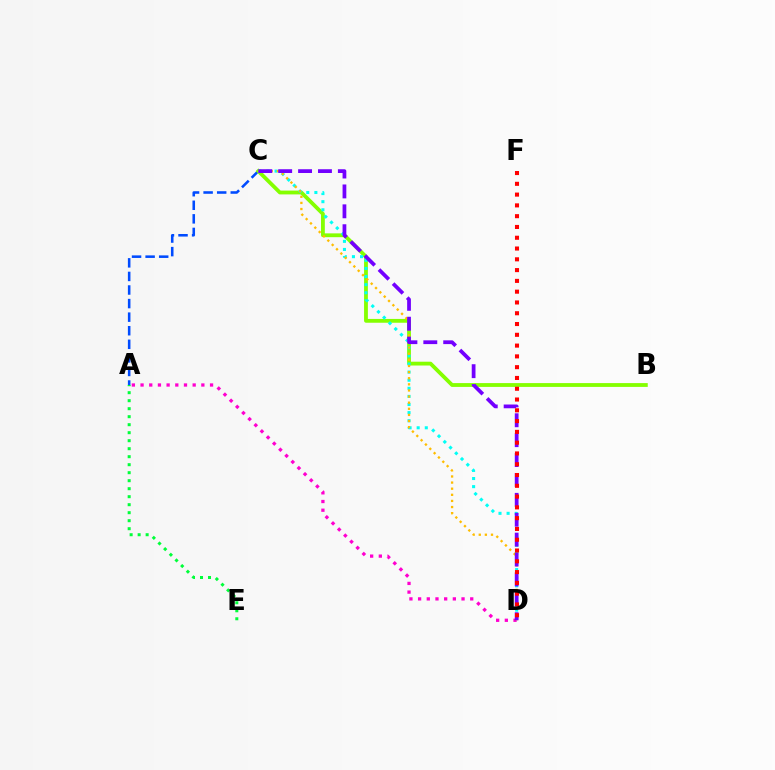{('A', 'C'): [{'color': '#004bff', 'line_style': 'dashed', 'thickness': 1.84}], ('B', 'C'): [{'color': '#84ff00', 'line_style': 'solid', 'thickness': 2.74}], ('C', 'D'): [{'color': '#00fff6', 'line_style': 'dotted', 'thickness': 2.2}, {'color': '#ffbd00', 'line_style': 'dotted', 'thickness': 1.66}, {'color': '#7200ff', 'line_style': 'dashed', 'thickness': 2.7}], ('A', 'D'): [{'color': '#ff00cf', 'line_style': 'dotted', 'thickness': 2.36}], ('A', 'E'): [{'color': '#00ff39', 'line_style': 'dotted', 'thickness': 2.17}], ('D', 'F'): [{'color': '#ff0000', 'line_style': 'dotted', 'thickness': 2.93}]}